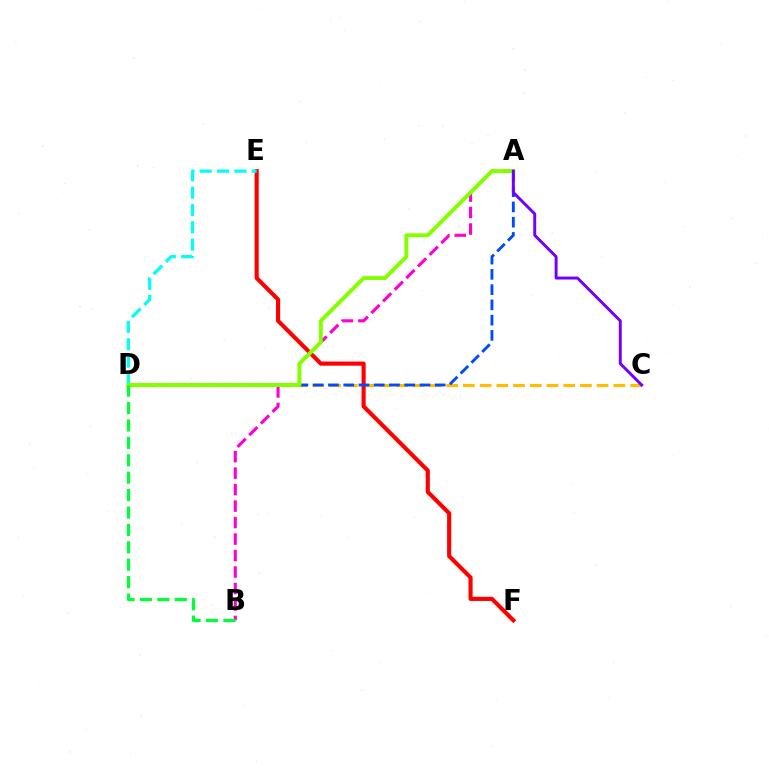{('C', 'D'): [{'color': '#ffbd00', 'line_style': 'dashed', 'thickness': 2.27}], ('E', 'F'): [{'color': '#ff0000', 'line_style': 'solid', 'thickness': 2.97}], ('A', 'B'): [{'color': '#ff00cf', 'line_style': 'dashed', 'thickness': 2.24}], ('D', 'E'): [{'color': '#00fff6', 'line_style': 'dashed', 'thickness': 2.36}], ('A', 'D'): [{'color': '#004bff', 'line_style': 'dashed', 'thickness': 2.07}, {'color': '#84ff00', 'line_style': 'solid', 'thickness': 2.83}], ('B', 'D'): [{'color': '#00ff39', 'line_style': 'dashed', 'thickness': 2.37}], ('A', 'C'): [{'color': '#7200ff', 'line_style': 'solid', 'thickness': 2.11}]}